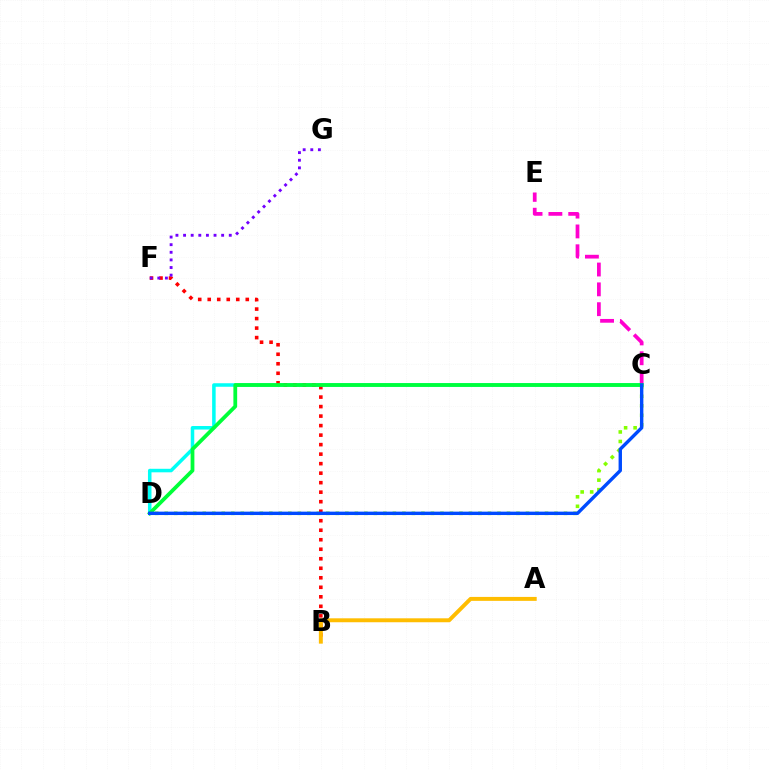{('C', 'E'): [{'color': '#ff00cf', 'line_style': 'dashed', 'thickness': 2.69}], ('C', 'D'): [{'color': '#00fff6', 'line_style': 'solid', 'thickness': 2.54}, {'color': '#84ff00', 'line_style': 'dotted', 'thickness': 2.58}, {'color': '#00ff39', 'line_style': 'solid', 'thickness': 2.72}, {'color': '#004bff', 'line_style': 'solid', 'thickness': 2.44}], ('B', 'F'): [{'color': '#ff0000', 'line_style': 'dotted', 'thickness': 2.58}], ('A', 'B'): [{'color': '#ffbd00', 'line_style': 'solid', 'thickness': 2.84}], ('F', 'G'): [{'color': '#7200ff', 'line_style': 'dotted', 'thickness': 2.07}]}